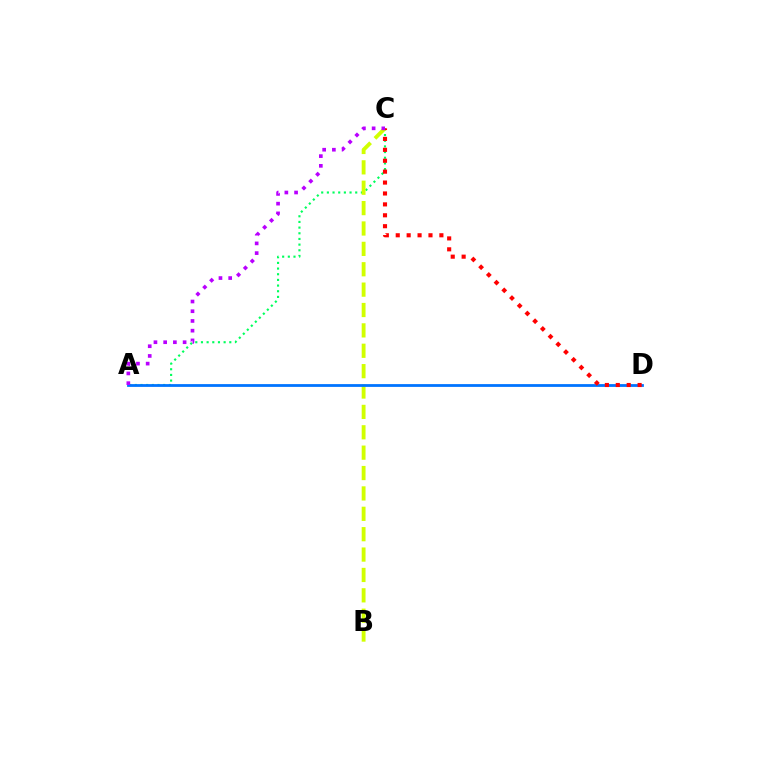{('A', 'C'): [{'color': '#00ff5c', 'line_style': 'dotted', 'thickness': 1.54}, {'color': '#b900ff', 'line_style': 'dotted', 'thickness': 2.64}], ('B', 'C'): [{'color': '#d1ff00', 'line_style': 'dashed', 'thickness': 2.77}], ('A', 'D'): [{'color': '#0074ff', 'line_style': 'solid', 'thickness': 2.01}], ('C', 'D'): [{'color': '#ff0000', 'line_style': 'dotted', 'thickness': 2.96}]}